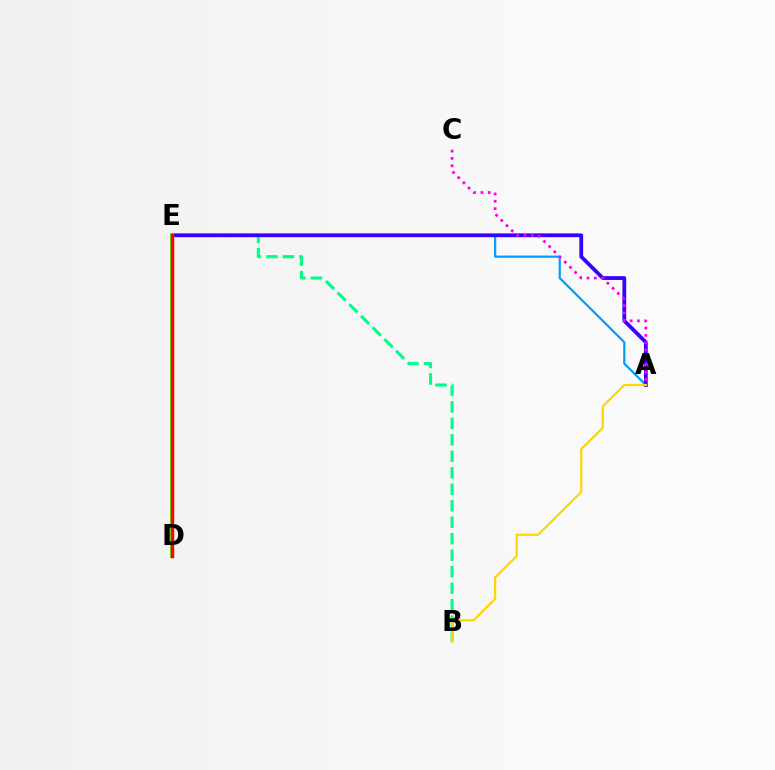{('B', 'E'): [{'color': '#00ff86', 'line_style': 'dashed', 'thickness': 2.24}], ('A', 'E'): [{'color': '#009eff', 'line_style': 'solid', 'thickness': 1.59}, {'color': '#3700ff', 'line_style': 'solid', 'thickness': 2.73}], ('A', 'C'): [{'color': '#ff00ed', 'line_style': 'dotted', 'thickness': 1.99}], ('A', 'B'): [{'color': '#ffd500', 'line_style': 'solid', 'thickness': 1.59}], ('D', 'E'): [{'color': '#4fff00', 'line_style': 'solid', 'thickness': 2.91}, {'color': '#ff0000', 'line_style': 'solid', 'thickness': 2.48}]}